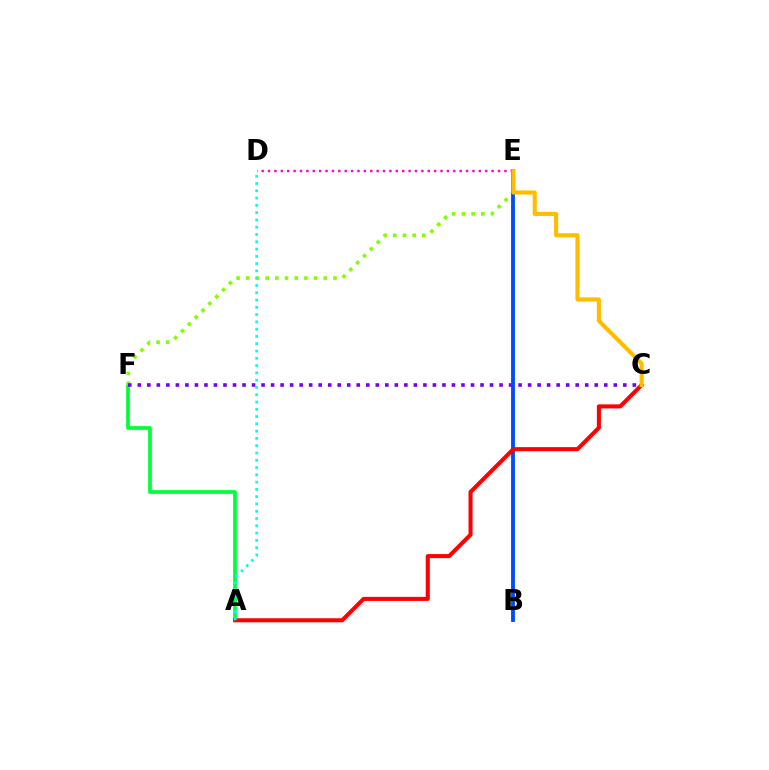{('A', 'F'): [{'color': '#00ff39', 'line_style': 'solid', 'thickness': 2.69}], ('D', 'E'): [{'color': '#ff00cf', 'line_style': 'dotted', 'thickness': 1.74}], ('E', 'F'): [{'color': '#84ff00', 'line_style': 'dotted', 'thickness': 2.63}], ('C', 'F'): [{'color': '#7200ff', 'line_style': 'dotted', 'thickness': 2.59}], ('B', 'E'): [{'color': '#004bff', 'line_style': 'solid', 'thickness': 2.76}], ('A', 'C'): [{'color': '#ff0000', 'line_style': 'solid', 'thickness': 2.92}], ('C', 'E'): [{'color': '#ffbd00', 'line_style': 'solid', 'thickness': 2.96}], ('A', 'D'): [{'color': '#00fff6', 'line_style': 'dotted', 'thickness': 1.98}]}